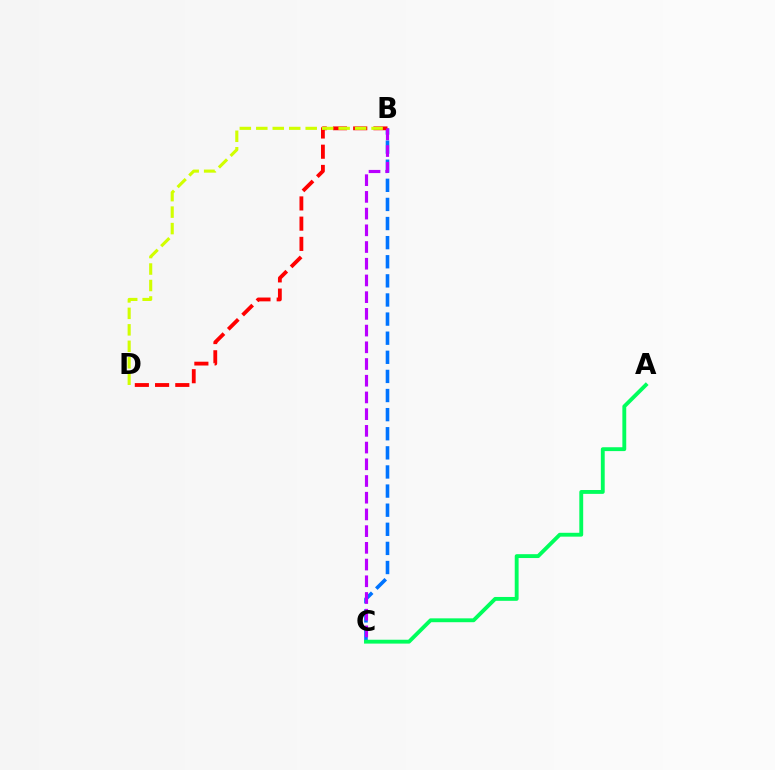{('B', 'C'): [{'color': '#0074ff', 'line_style': 'dashed', 'thickness': 2.6}, {'color': '#b900ff', 'line_style': 'dashed', 'thickness': 2.27}], ('B', 'D'): [{'color': '#ff0000', 'line_style': 'dashed', 'thickness': 2.75}, {'color': '#d1ff00', 'line_style': 'dashed', 'thickness': 2.24}], ('A', 'C'): [{'color': '#00ff5c', 'line_style': 'solid', 'thickness': 2.78}]}